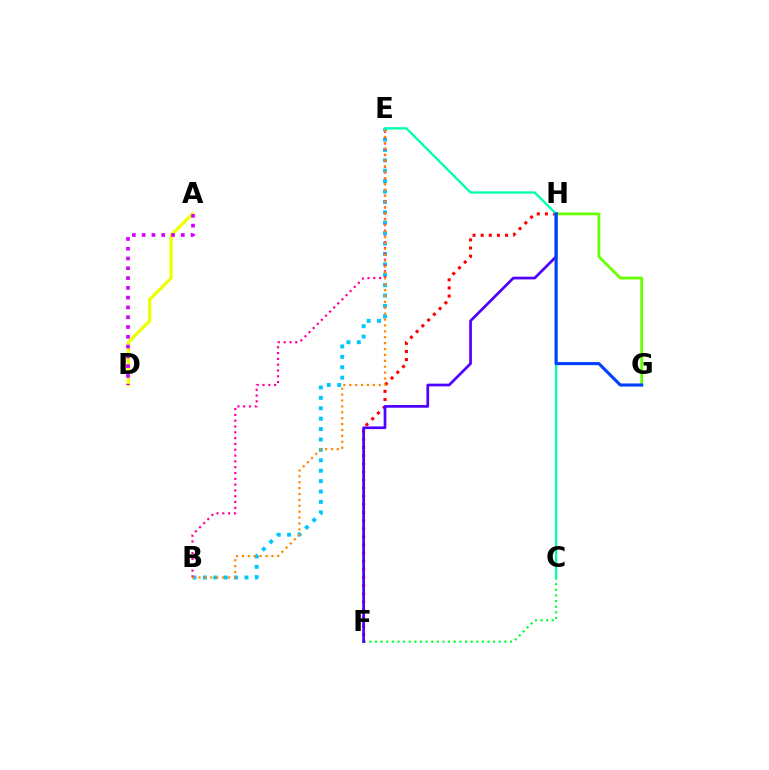{('G', 'H'): [{'color': '#66ff00', 'line_style': 'solid', 'thickness': 1.99}, {'color': '#003fff', 'line_style': 'solid', 'thickness': 2.22}], ('C', 'F'): [{'color': '#00ff27', 'line_style': 'dotted', 'thickness': 1.53}], ('B', 'E'): [{'color': '#00c7ff', 'line_style': 'dotted', 'thickness': 2.83}, {'color': '#ff00a0', 'line_style': 'dotted', 'thickness': 1.58}, {'color': '#ff8800', 'line_style': 'dotted', 'thickness': 1.6}], ('F', 'H'): [{'color': '#ff0000', 'line_style': 'dotted', 'thickness': 2.21}, {'color': '#4f00ff', 'line_style': 'solid', 'thickness': 1.95}], ('A', 'D'): [{'color': '#eeff00', 'line_style': 'solid', 'thickness': 2.31}, {'color': '#d600ff', 'line_style': 'dotted', 'thickness': 2.66}], ('C', 'E'): [{'color': '#00ffaf', 'line_style': 'solid', 'thickness': 1.66}]}